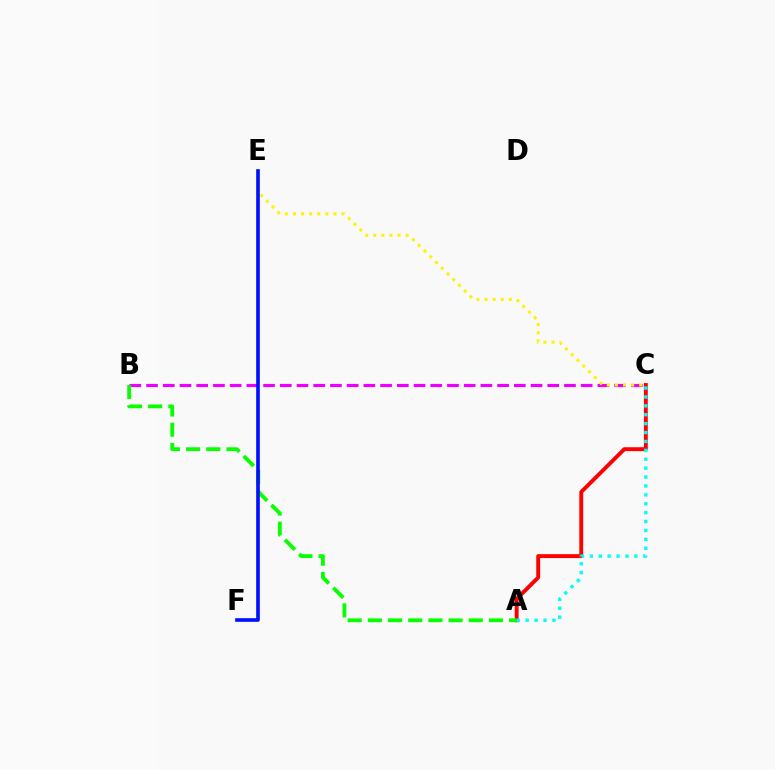{('A', 'C'): [{'color': '#ff0000', 'line_style': 'solid', 'thickness': 2.8}, {'color': '#00fff6', 'line_style': 'dotted', 'thickness': 2.42}], ('B', 'C'): [{'color': '#ee00ff', 'line_style': 'dashed', 'thickness': 2.27}], ('C', 'E'): [{'color': '#fcf500', 'line_style': 'dotted', 'thickness': 2.2}], ('A', 'B'): [{'color': '#08ff00', 'line_style': 'dashed', 'thickness': 2.74}], ('E', 'F'): [{'color': '#0010ff', 'line_style': 'solid', 'thickness': 2.62}]}